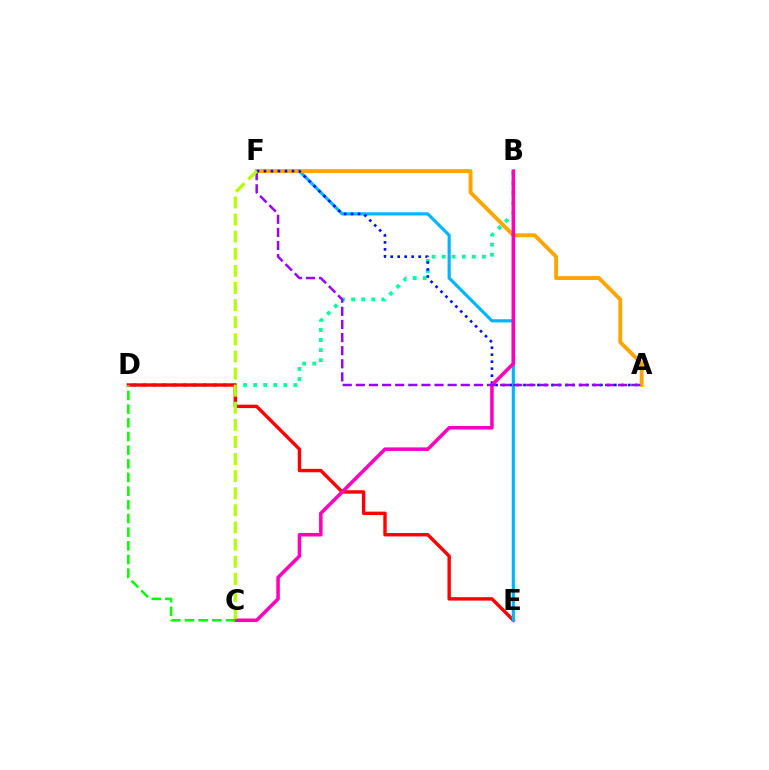{('B', 'D'): [{'color': '#00ff9d', 'line_style': 'dotted', 'thickness': 2.73}], ('D', 'E'): [{'color': '#ff0000', 'line_style': 'solid', 'thickness': 2.45}], ('E', 'F'): [{'color': '#00b5ff', 'line_style': 'solid', 'thickness': 2.28}], ('A', 'F'): [{'color': '#ffa500', 'line_style': 'solid', 'thickness': 2.79}, {'color': '#0010ff', 'line_style': 'dotted', 'thickness': 1.9}, {'color': '#9b00ff', 'line_style': 'dashed', 'thickness': 1.78}], ('B', 'C'): [{'color': '#ff00bd', 'line_style': 'solid', 'thickness': 2.55}], ('C', 'D'): [{'color': '#08ff00', 'line_style': 'dashed', 'thickness': 1.86}], ('C', 'F'): [{'color': '#b3ff00', 'line_style': 'dashed', 'thickness': 2.32}]}